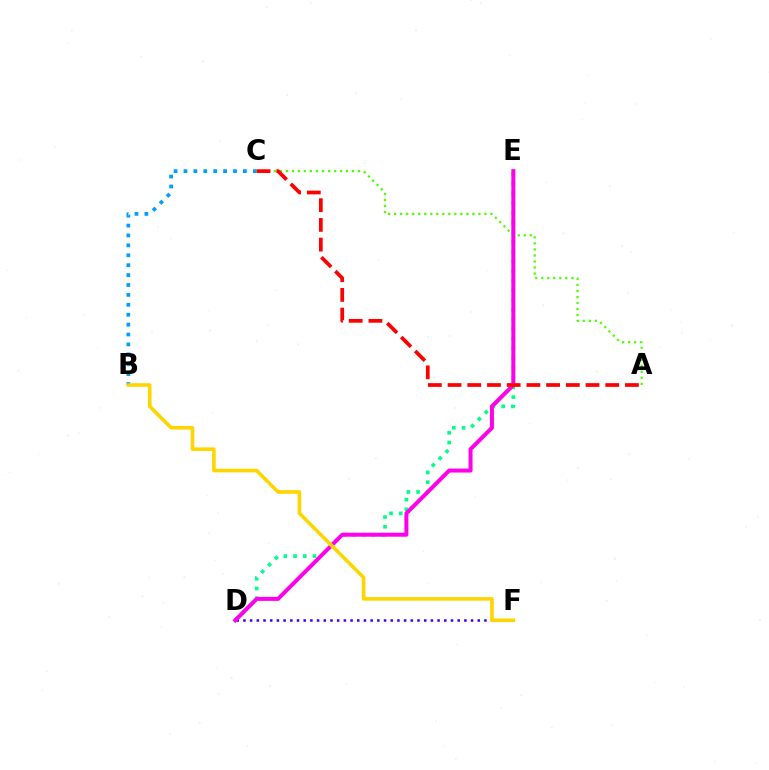{('D', 'F'): [{'color': '#3700ff', 'line_style': 'dotted', 'thickness': 1.82}], ('B', 'C'): [{'color': '#009eff', 'line_style': 'dotted', 'thickness': 2.69}], ('D', 'E'): [{'color': '#00ff86', 'line_style': 'dotted', 'thickness': 2.64}, {'color': '#ff00ed', 'line_style': 'solid', 'thickness': 2.87}], ('A', 'C'): [{'color': '#4fff00', 'line_style': 'dotted', 'thickness': 1.64}, {'color': '#ff0000', 'line_style': 'dashed', 'thickness': 2.68}], ('B', 'F'): [{'color': '#ffd500', 'line_style': 'solid', 'thickness': 2.58}]}